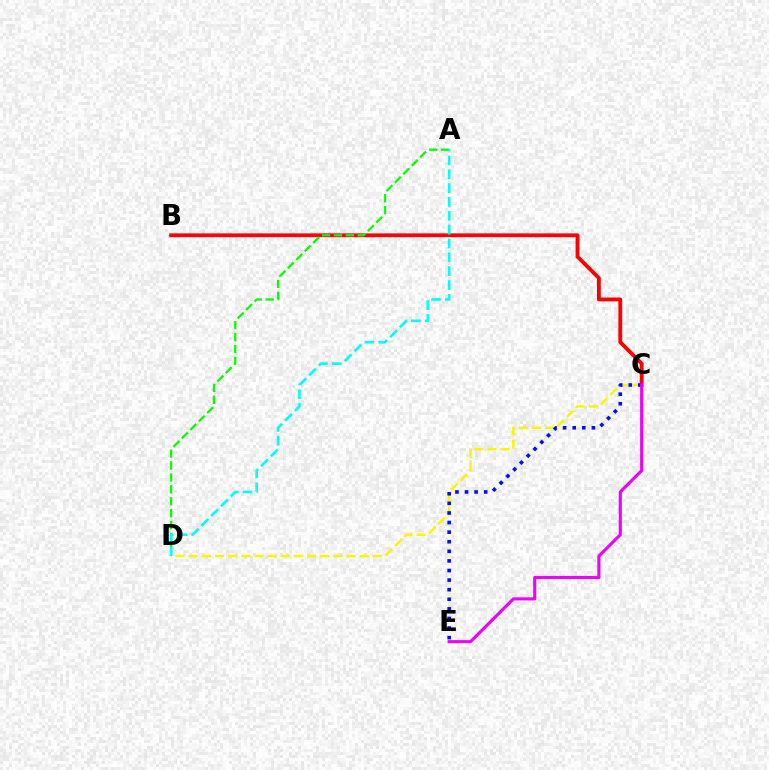{('B', 'C'): [{'color': '#ff0000', 'line_style': 'solid', 'thickness': 2.76}], ('C', 'D'): [{'color': '#fcf500', 'line_style': 'dashed', 'thickness': 1.79}], ('C', 'E'): [{'color': '#0010ff', 'line_style': 'dotted', 'thickness': 2.61}, {'color': '#ee00ff', 'line_style': 'solid', 'thickness': 2.24}], ('A', 'D'): [{'color': '#08ff00', 'line_style': 'dashed', 'thickness': 1.62}, {'color': '#00fff6', 'line_style': 'dashed', 'thickness': 1.88}]}